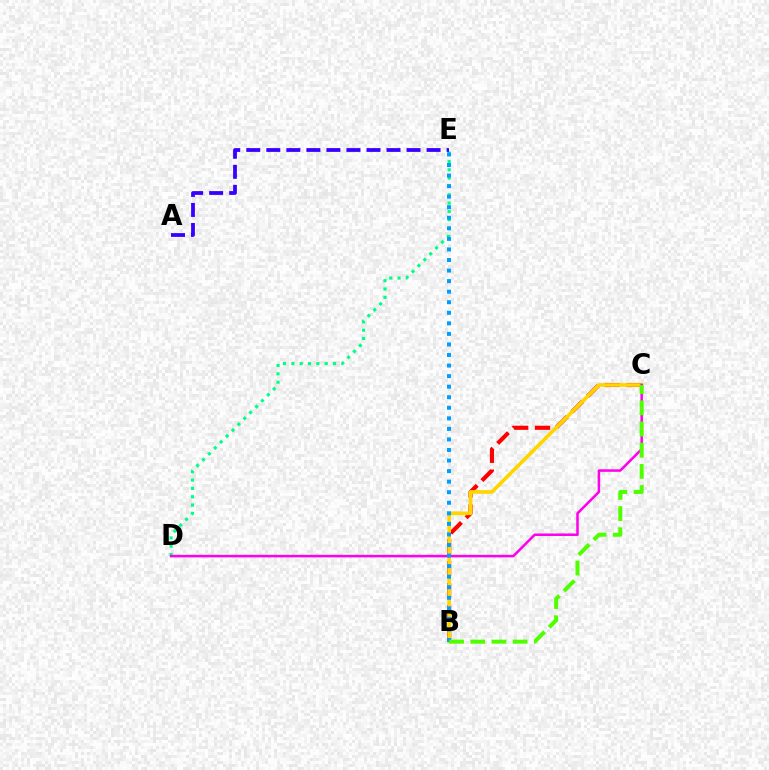{('B', 'C'): [{'color': '#ff0000', 'line_style': 'dashed', 'thickness': 2.97}, {'color': '#ffd500', 'line_style': 'solid', 'thickness': 2.63}, {'color': '#4fff00', 'line_style': 'dashed', 'thickness': 2.88}], ('D', 'E'): [{'color': '#00ff86', 'line_style': 'dotted', 'thickness': 2.26}], ('C', 'D'): [{'color': '#ff00ed', 'line_style': 'solid', 'thickness': 1.82}], ('B', 'E'): [{'color': '#009eff', 'line_style': 'dotted', 'thickness': 2.87}], ('A', 'E'): [{'color': '#3700ff', 'line_style': 'dashed', 'thickness': 2.72}]}